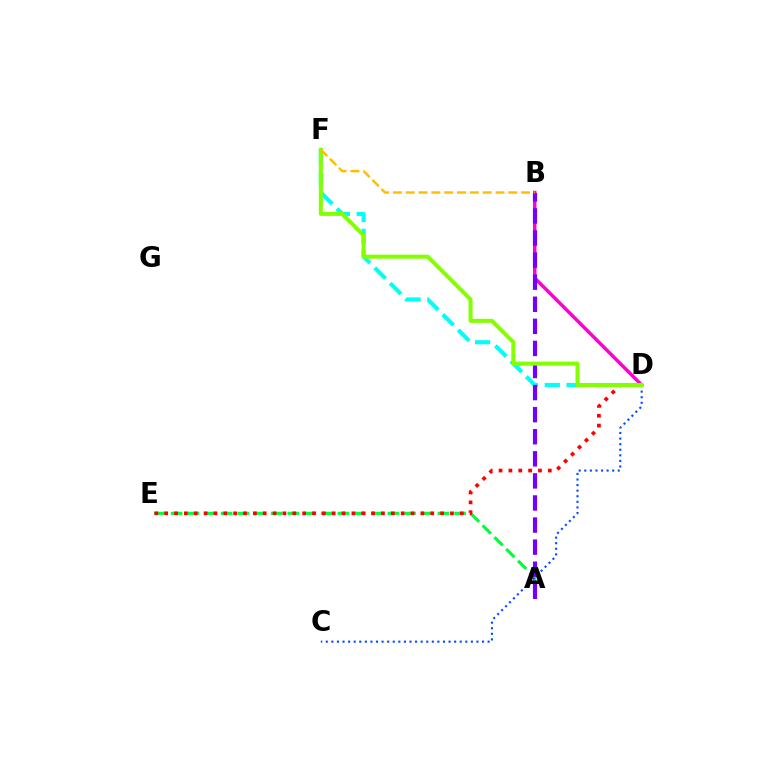{('B', 'D'): [{'color': '#ff00cf', 'line_style': 'solid', 'thickness': 2.5}], ('D', 'F'): [{'color': '#00fff6', 'line_style': 'dashed', 'thickness': 2.97}, {'color': '#84ff00', 'line_style': 'solid', 'thickness': 2.89}], ('A', 'E'): [{'color': '#00ff39', 'line_style': 'dashed', 'thickness': 2.27}], ('C', 'D'): [{'color': '#004bff', 'line_style': 'dotted', 'thickness': 1.52}], ('D', 'E'): [{'color': '#ff0000', 'line_style': 'dotted', 'thickness': 2.68}], ('A', 'B'): [{'color': '#7200ff', 'line_style': 'dashed', 'thickness': 3.0}], ('B', 'F'): [{'color': '#ffbd00', 'line_style': 'dashed', 'thickness': 1.74}]}